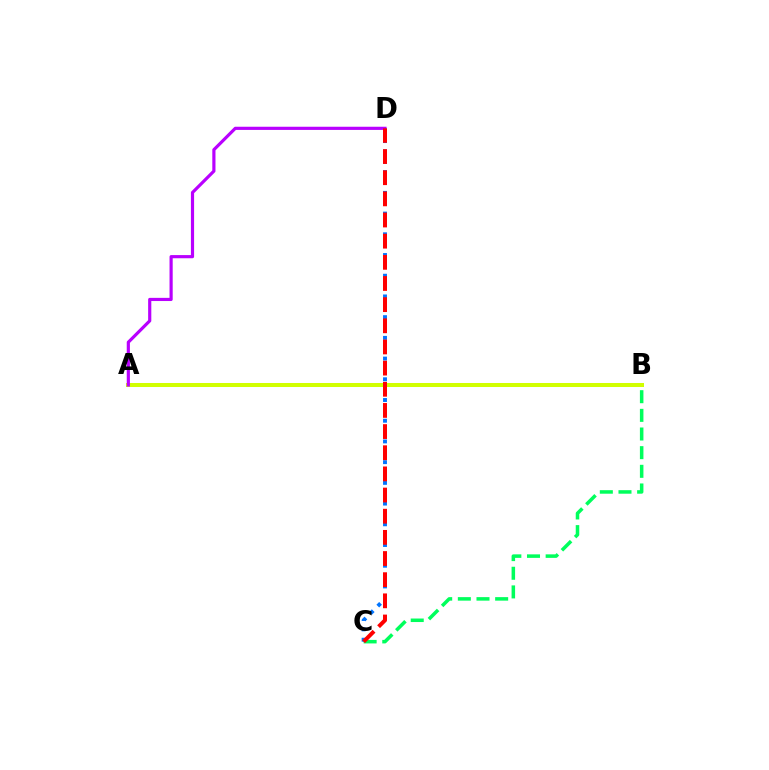{('A', 'B'): [{'color': '#d1ff00', 'line_style': 'solid', 'thickness': 2.89}], ('A', 'D'): [{'color': '#b900ff', 'line_style': 'solid', 'thickness': 2.28}], ('B', 'C'): [{'color': '#00ff5c', 'line_style': 'dashed', 'thickness': 2.53}], ('C', 'D'): [{'color': '#0074ff', 'line_style': 'dotted', 'thickness': 2.81}, {'color': '#ff0000', 'line_style': 'dashed', 'thickness': 2.87}]}